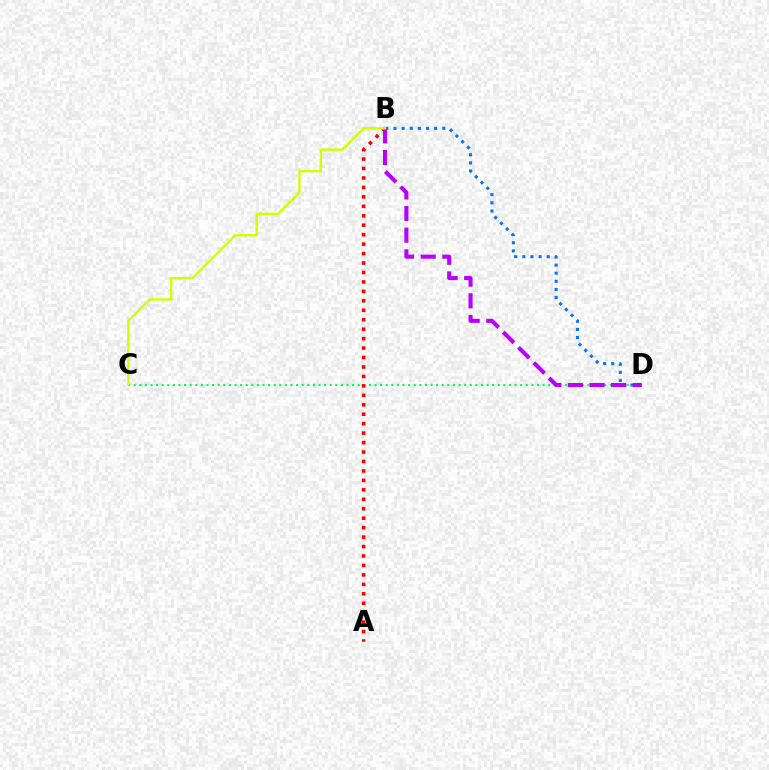{('C', 'D'): [{'color': '#00ff5c', 'line_style': 'dotted', 'thickness': 1.52}], ('B', 'D'): [{'color': '#0074ff', 'line_style': 'dotted', 'thickness': 2.21}, {'color': '#b900ff', 'line_style': 'dashed', 'thickness': 2.94}], ('A', 'B'): [{'color': '#ff0000', 'line_style': 'dotted', 'thickness': 2.57}], ('B', 'C'): [{'color': '#d1ff00', 'line_style': 'solid', 'thickness': 1.7}]}